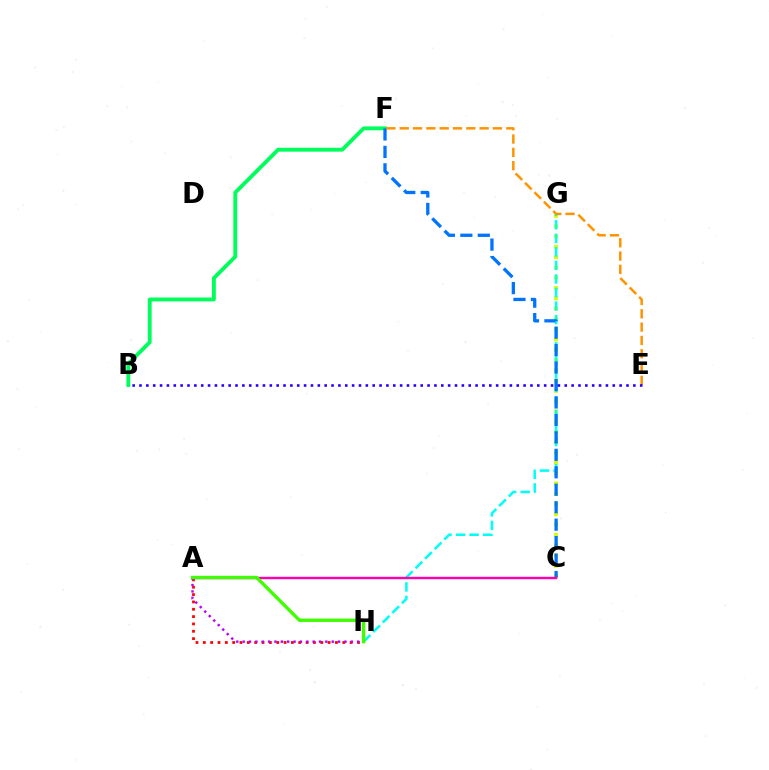{('C', 'G'): [{'color': '#d1ff00', 'line_style': 'dotted', 'thickness': 2.8}], ('B', 'F'): [{'color': '#00ff5c', 'line_style': 'solid', 'thickness': 2.78}], ('A', 'H'): [{'color': '#ff0000', 'line_style': 'dotted', 'thickness': 1.99}, {'color': '#b900ff', 'line_style': 'dotted', 'thickness': 1.73}, {'color': '#3dff00', 'line_style': 'solid', 'thickness': 2.41}], ('G', 'H'): [{'color': '#00fff6', 'line_style': 'dashed', 'thickness': 1.84}], ('C', 'F'): [{'color': '#0074ff', 'line_style': 'dashed', 'thickness': 2.37}], ('A', 'C'): [{'color': '#ff00ac', 'line_style': 'solid', 'thickness': 1.74}], ('E', 'F'): [{'color': '#ff9400', 'line_style': 'dashed', 'thickness': 1.81}], ('B', 'E'): [{'color': '#2500ff', 'line_style': 'dotted', 'thickness': 1.86}]}